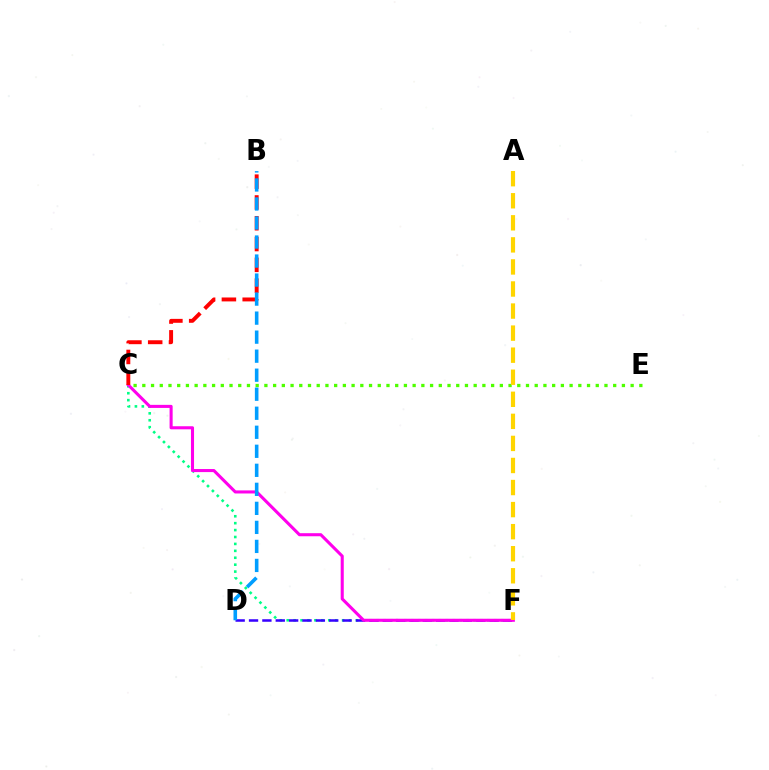{('C', 'E'): [{'color': '#4fff00', 'line_style': 'dotted', 'thickness': 2.37}], ('C', 'F'): [{'color': '#00ff86', 'line_style': 'dotted', 'thickness': 1.88}, {'color': '#ff00ed', 'line_style': 'solid', 'thickness': 2.21}], ('D', 'F'): [{'color': '#3700ff', 'line_style': 'dashed', 'thickness': 1.82}], ('B', 'C'): [{'color': '#ff0000', 'line_style': 'dashed', 'thickness': 2.82}], ('A', 'F'): [{'color': '#ffd500', 'line_style': 'dashed', 'thickness': 3.0}], ('B', 'D'): [{'color': '#009eff', 'line_style': 'dashed', 'thickness': 2.58}]}